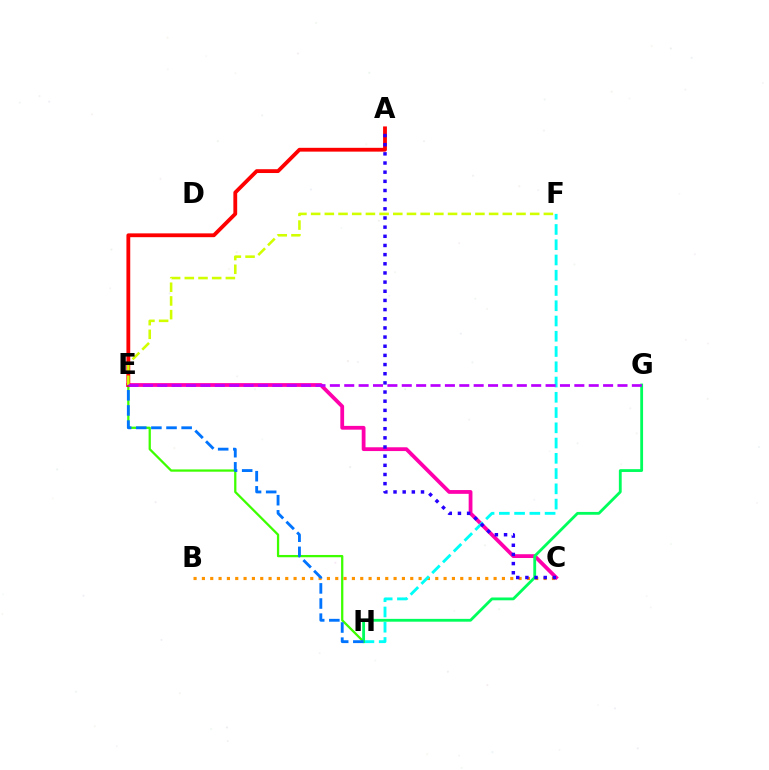{('C', 'E'): [{'color': '#ff00ac', 'line_style': 'solid', 'thickness': 2.72}], ('E', 'H'): [{'color': '#3dff00', 'line_style': 'solid', 'thickness': 1.64}, {'color': '#0074ff', 'line_style': 'dashed', 'thickness': 2.06}], ('B', 'C'): [{'color': '#ff9400', 'line_style': 'dotted', 'thickness': 2.26}], ('F', 'H'): [{'color': '#00fff6', 'line_style': 'dashed', 'thickness': 2.07}], ('G', 'H'): [{'color': '#00ff5c', 'line_style': 'solid', 'thickness': 2.03}], ('A', 'E'): [{'color': '#ff0000', 'line_style': 'solid', 'thickness': 2.75}], ('E', 'F'): [{'color': '#d1ff00', 'line_style': 'dashed', 'thickness': 1.86}], ('A', 'C'): [{'color': '#2500ff', 'line_style': 'dotted', 'thickness': 2.49}], ('E', 'G'): [{'color': '#b900ff', 'line_style': 'dashed', 'thickness': 1.95}]}